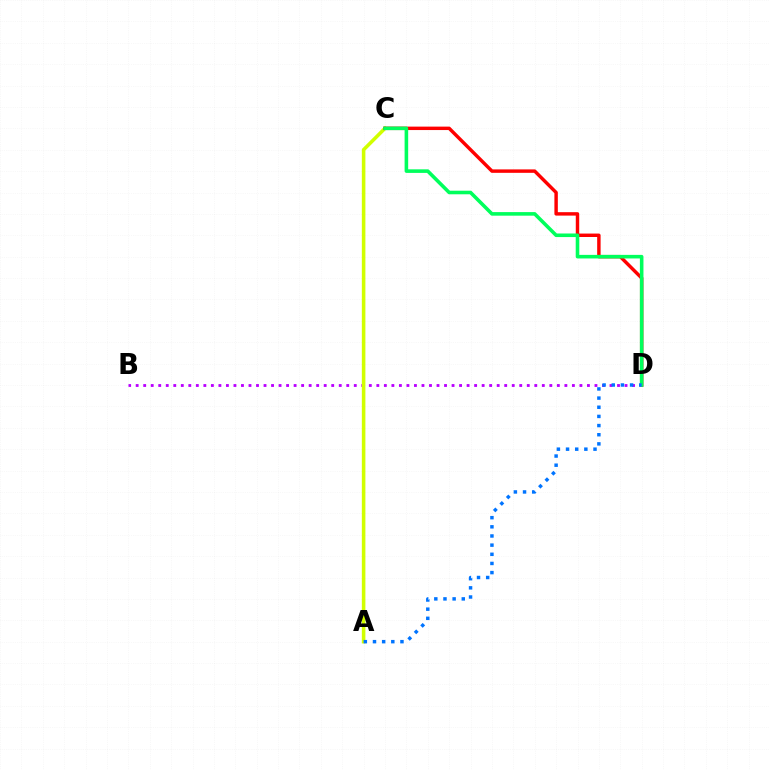{('B', 'D'): [{'color': '#b900ff', 'line_style': 'dotted', 'thickness': 2.04}], ('A', 'C'): [{'color': '#d1ff00', 'line_style': 'solid', 'thickness': 2.56}], ('C', 'D'): [{'color': '#ff0000', 'line_style': 'solid', 'thickness': 2.47}, {'color': '#00ff5c', 'line_style': 'solid', 'thickness': 2.58}], ('A', 'D'): [{'color': '#0074ff', 'line_style': 'dotted', 'thickness': 2.49}]}